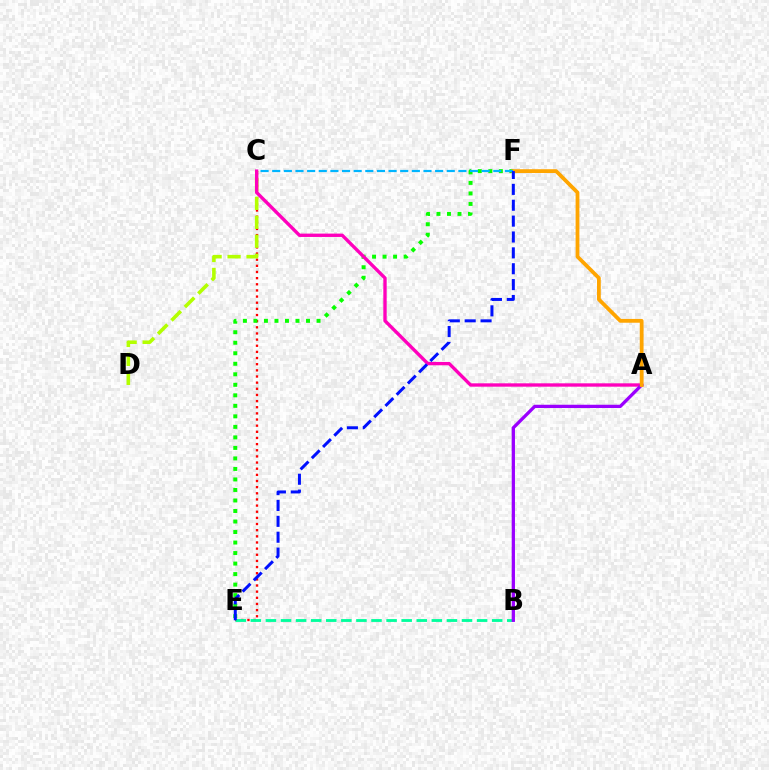{('C', 'E'): [{'color': '#ff0000', 'line_style': 'dotted', 'thickness': 1.67}], ('B', 'E'): [{'color': '#00ff9d', 'line_style': 'dashed', 'thickness': 2.05}], ('E', 'F'): [{'color': '#08ff00', 'line_style': 'dotted', 'thickness': 2.86}, {'color': '#0010ff', 'line_style': 'dashed', 'thickness': 2.16}], ('C', 'D'): [{'color': '#b3ff00', 'line_style': 'dashed', 'thickness': 2.58}], ('A', 'C'): [{'color': '#ff00bd', 'line_style': 'solid', 'thickness': 2.41}], ('A', 'B'): [{'color': '#9b00ff', 'line_style': 'solid', 'thickness': 2.36}], ('A', 'F'): [{'color': '#ffa500', 'line_style': 'solid', 'thickness': 2.73}], ('C', 'F'): [{'color': '#00b5ff', 'line_style': 'dashed', 'thickness': 1.58}]}